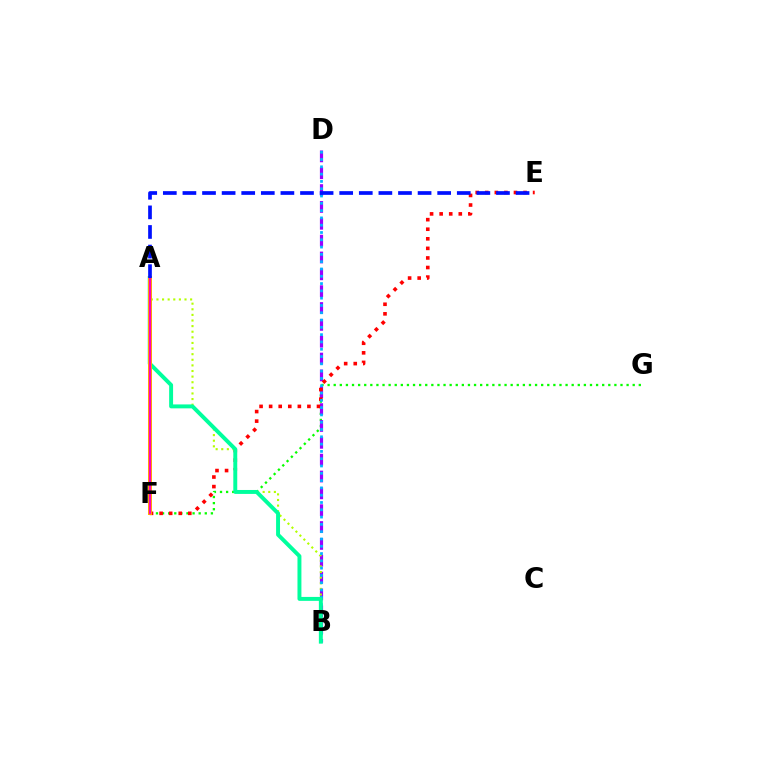{('F', 'G'): [{'color': '#08ff00', 'line_style': 'dotted', 'thickness': 1.66}], ('B', 'D'): [{'color': '#9b00ff', 'line_style': 'dashed', 'thickness': 2.29}, {'color': '#00b5ff', 'line_style': 'dotted', 'thickness': 1.98}], ('E', 'F'): [{'color': '#ff0000', 'line_style': 'dotted', 'thickness': 2.6}], ('A', 'B'): [{'color': '#b3ff00', 'line_style': 'dotted', 'thickness': 1.52}, {'color': '#00ff9d', 'line_style': 'solid', 'thickness': 2.83}], ('A', 'F'): [{'color': '#ffa500', 'line_style': 'solid', 'thickness': 2.87}, {'color': '#ff00bd', 'line_style': 'solid', 'thickness': 1.52}], ('A', 'E'): [{'color': '#0010ff', 'line_style': 'dashed', 'thickness': 2.66}]}